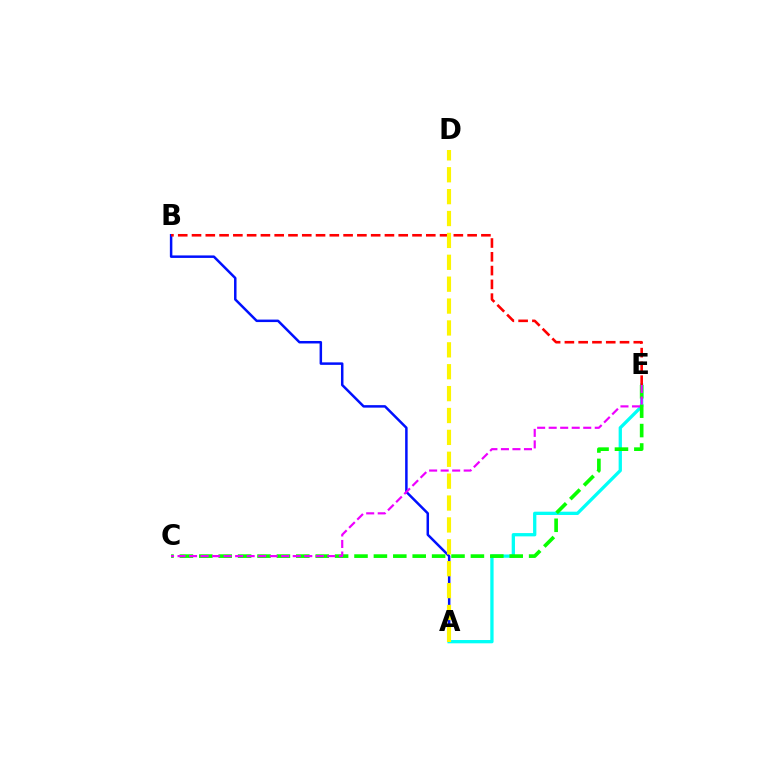{('A', 'B'): [{'color': '#0010ff', 'line_style': 'solid', 'thickness': 1.79}], ('A', 'E'): [{'color': '#00fff6', 'line_style': 'solid', 'thickness': 2.37}], ('C', 'E'): [{'color': '#08ff00', 'line_style': 'dashed', 'thickness': 2.64}, {'color': '#ee00ff', 'line_style': 'dashed', 'thickness': 1.57}], ('B', 'E'): [{'color': '#ff0000', 'line_style': 'dashed', 'thickness': 1.87}], ('A', 'D'): [{'color': '#fcf500', 'line_style': 'dashed', 'thickness': 2.97}]}